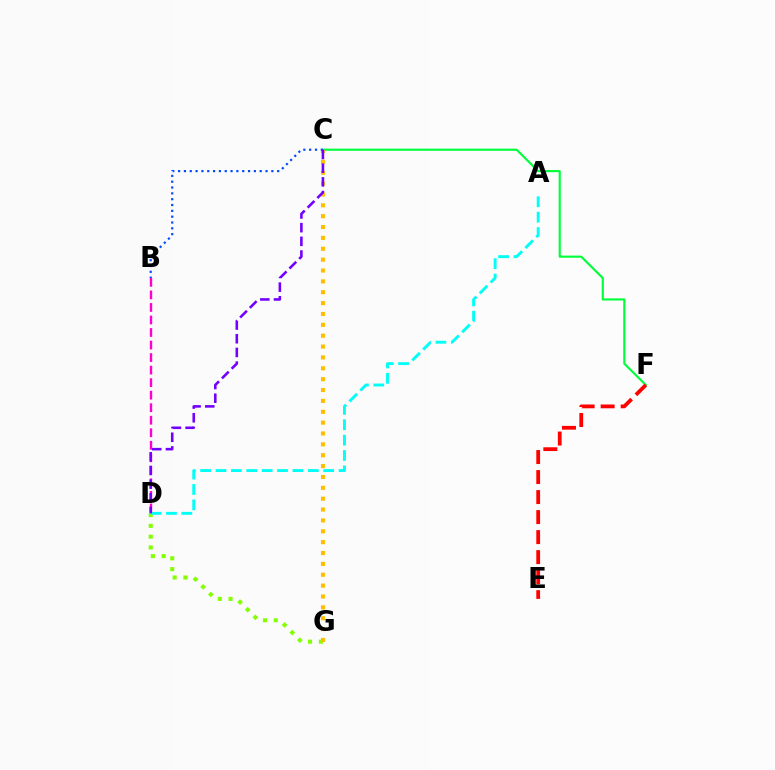{('D', 'G'): [{'color': '#84ff00', 'line_style': 'dotted', 'thickness': 2.93}], ('C', 'F'): [{'color': '#00ff39', 'line_style': 'solid', 'thickness': 1.54}], ('A', 'D'): [{'color': '#00fff6', 'line_style': 'dashed', 'thickness': 2.09}], ('C', 'G'): [{'color': '#ffbd00', 'line_style': 'dotted', 'thickness': 2.95}], ('B', 'C'): [{'color': '#004bff', 'line_style': 'dotted', 'thickness': 1.58}], ('B', 'D'): [{'color': '#ff00cf', 'line_style': 'dashed', 'thickness': 1.7}], ('C', 'D'): [{'color': '#7200ff', 'line_style': 'dashed', 'thickness': 1.86}], ('E', 'F'): [{'color': '#ff0000', 'line_style': 'dashed', 'thickness': 2.72}]}